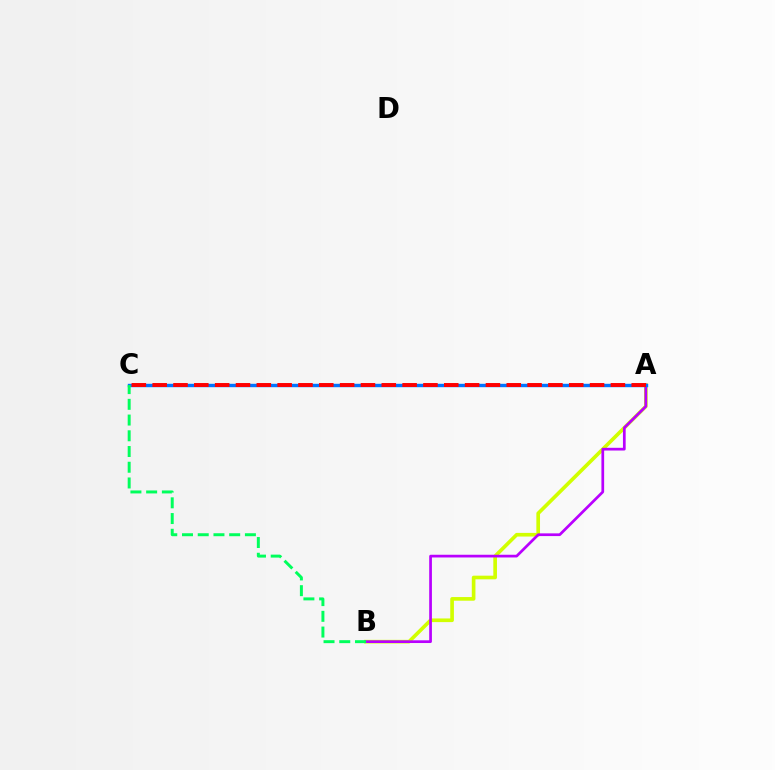{('A', 'B'): [{'color': '#d1ff00', 'line_style': 'solid', 'thickness': 2.63}, {'color': '#b900ff', 'line_style': 'solid', 'thickness': 1.95}], ('A', 'C'): [{'color': '#0074ff', 'line_style': 'solid', 'thickness': 2.45}, {'color': '#ff0000', 'line_style': 'dashed', 'thickness': 2.83}], ('B', 'C'): [{'color': '#00ff5c', 'line_style': 'dashed', 'thickness': 2.14}]}